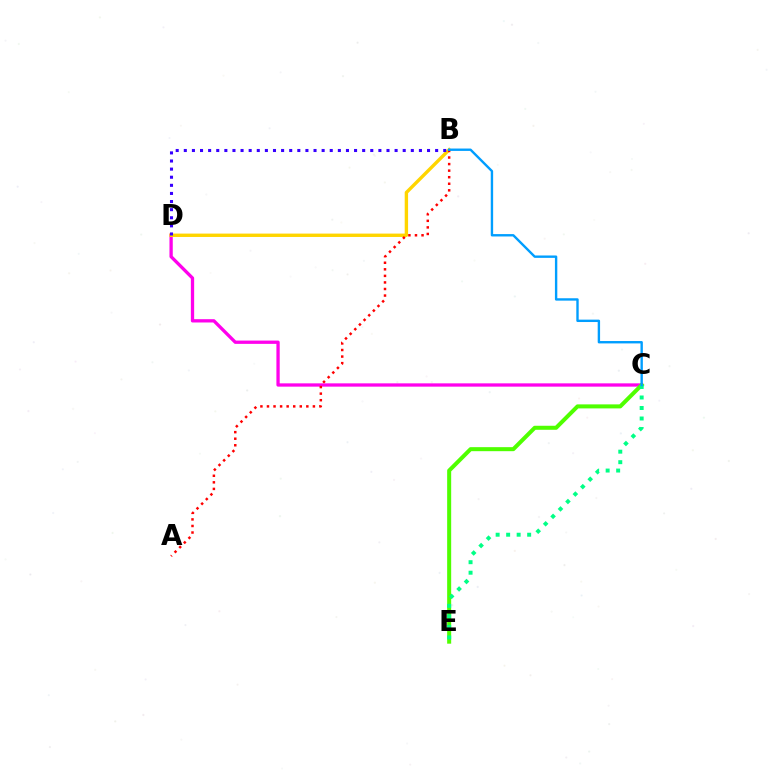{('C', 'D'): [{'color': '#ff00ed', 'line_style': 'solid', 'thickness': 2.38}], ('C', 'E'): [{'color': '#4fff00', 'line_style': 'solid', 'thickness': 2.89}, {'color': '#00ff86', 'line_style': 'dotted', 'thickness': 2.85}], ('B', 'D'): [{'color': '#ffd500', 'line_style': 'solid', 'thickness': 2.43}, {'color': '#3700ff', 'line_style': 'dotted', 'thickness': 2.2}], ('A', 'B'): [{'color': '#ff0000', 'line_style': 'dotted', 'thickness': 1.78}], ('B', 'C'): [{'color': '#009eff', 'line_style': 'solid', 'thickness': 1.72}]}